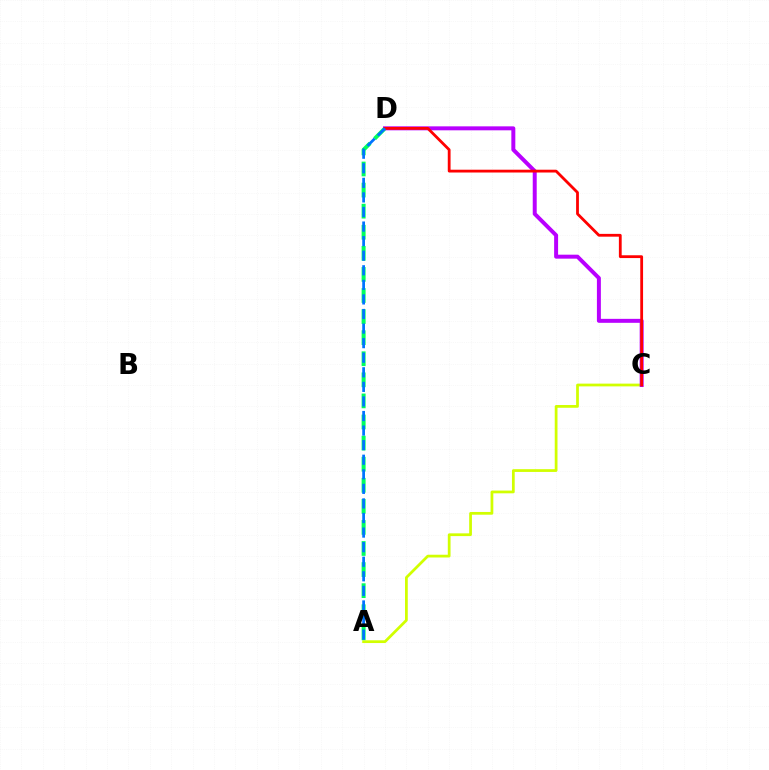{('A', 'C'): [{'color': '#d1ff00', 'line_style': 'solid', 'thickness': 1.98}], ('A', 'D'): [{'color': '#00ff5c', 'line_style': 'dashed', 'thickness': 2.86}, {'color': '#0074ff', 'line_style': 'dashed', 'thickness': 1.98}], ('C', 'D'): [{'color': '#b900ff', 'line_style': 'solid', 'thickness': 2.86}, {'color': '#ff0000', 'line_style': 'solid', 'thickness': 2.02}]}